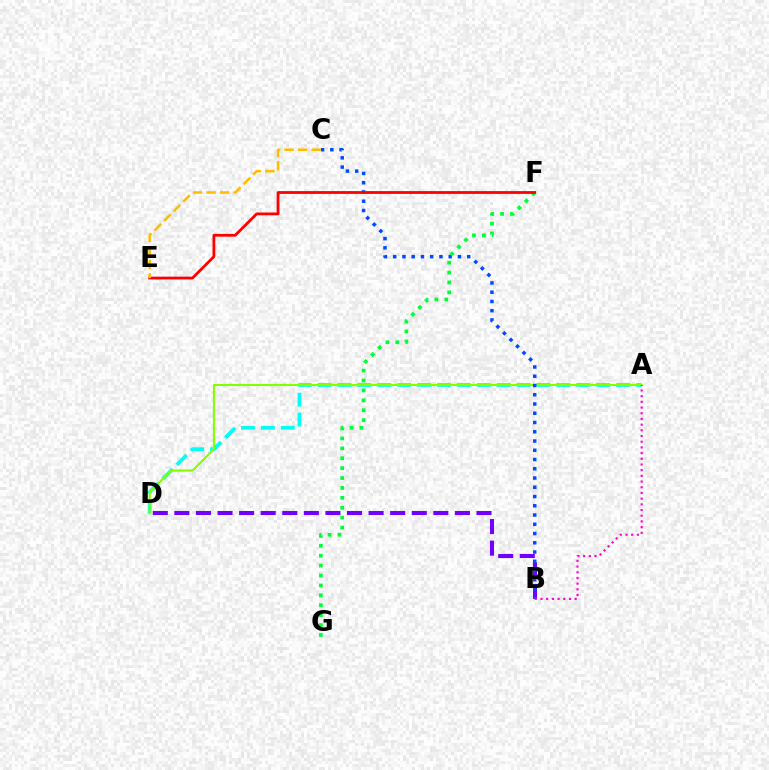{('A', 'D'): [{'color': '#00fff6', 'line_style': 'dashed', 'thickness': 2.7}, {'color': '#84ff00', 'line_style': 'solid', 'thickness': 1.5}], ('B', 'D'): [{'color': '#7200ff', 'line_style': 'dashed', 'thickness': 2.93}], ('B', 'C'): [{'color': '#004bff', 'line_style': 'dotted', 'thickness': 2.51}], ('F', 'G'): [{'color': '#00ff39', 'line_style': 'dotted', 'thickness': 2.69}], ('A', 'B'): [{'color': '#ff00cf', 'line_style': 'dotted', 'thickness': 1.55}], ('E', 'F'): [{'color': '#ff0000', 'line_style': 'solid', 'thickness': 2.01}], ('C', 'E'): [{'color': '#ffbd00', 'line_style': 'dashed', 'thickness': 1.84}]}